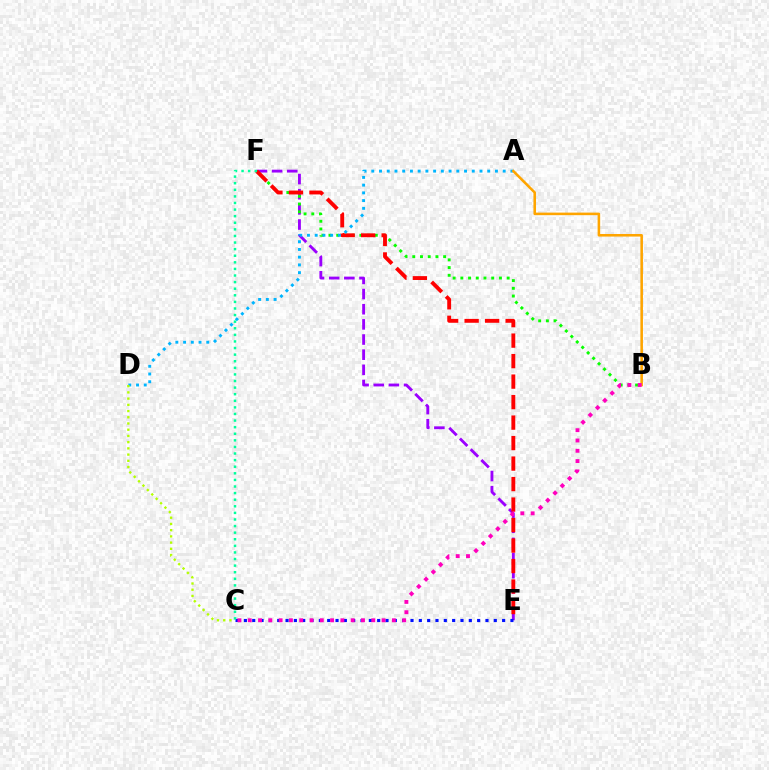{('E', 'F'): [{'color': '#9b00ff', 'line_style': 'dashed', 'thickness': 2.06}, {'color': '#ff0000', 'line_style': 'dashed', 'thickness': 2.78}], ('C', 'E'): [{'color': '#0010ff', 'line_style': 'dotted', 'thickness': 2.26}], ('B', 'F'): [{'color': '#08ff00', 'line_style': 'dotted', 'thickness': 2.1}], ('A', 'D'): [{'color': '#00b5ff', 'line_style': 'dotted', 'thickness': 2.1}], ('A', 'B'): [{'color': '#ffa500', 'line_style': 'solid', 'thickness': 1.85}], ('B', 'C'): [{'color': '#ff00bd', 'line_style': 'dotted', 'thickness': 2.8}], ('C', 'D'): [{'color': '#b3ff00', 'line_style': 'dotted', 'thickness': 1.69}], ('C', 'F'): [{'color': '#00ff9d', 'line_style': 'dotted', 'thickness': 1.79}]}